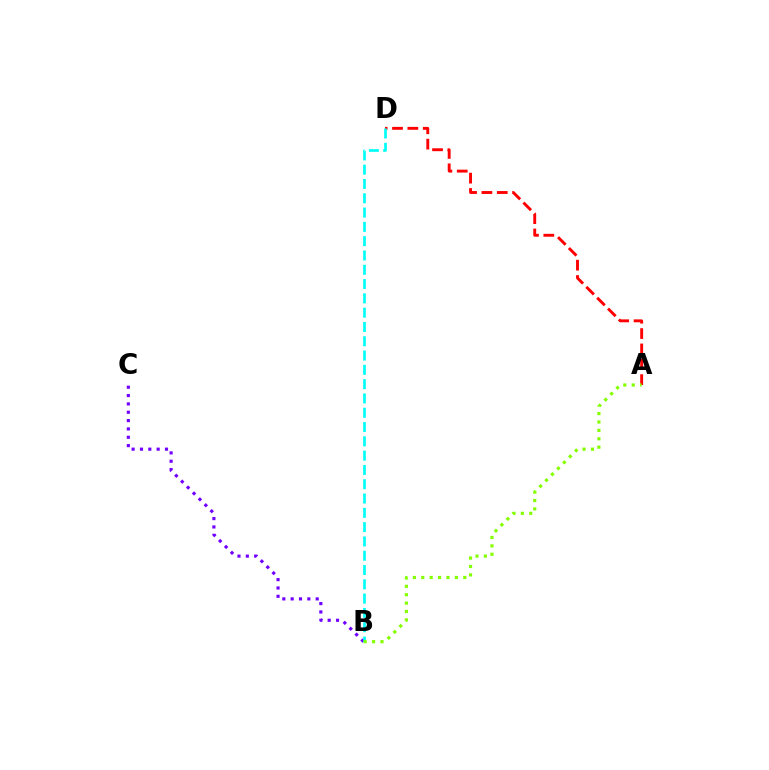{('A', 'D'): [{'color': '#ff0000', 'line_style': 'dashed', 'thickness': 2.09}], ('B', 'C'): [{'color': '#7200ff', 'line_style': 'dotted', 'thickness': 2.27}], ('B', 'D'): [{'color': '#00fff6', 'line_style': 'dashed', 'thickness': 1.94}], ('A', 'B'): [{'color': '#84ff00', 'line_style': 'dotted', 'thickness': 2.28}]}